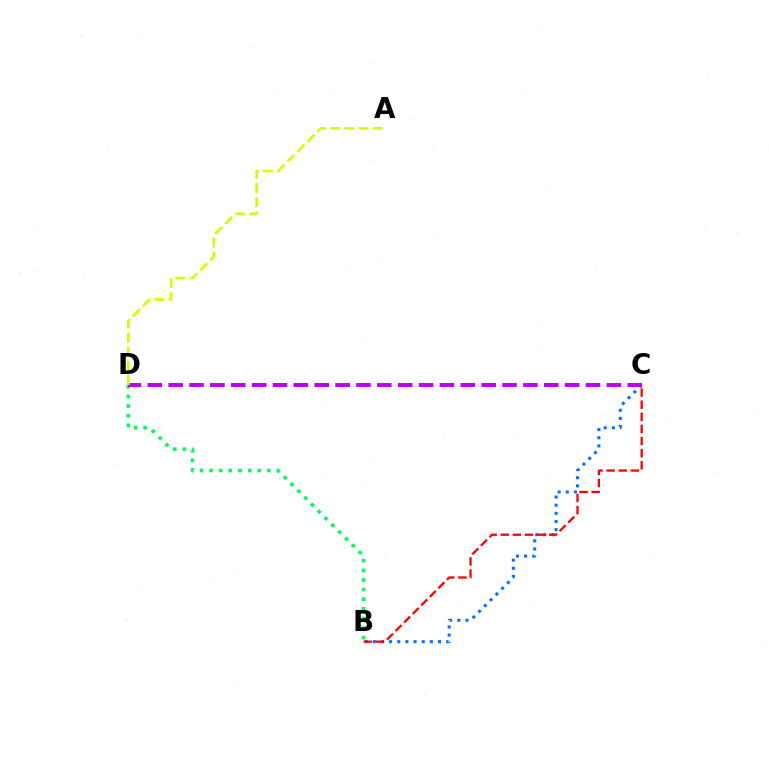{('B', 'C'): [{'color': '#0074ff', 'line_style': 'dotted', 'thickness': 2.21}, {'color': '#ff0000', 'line_style': 'dashed', 'thickness': 1.65}], ('B', 'D'): [{'color': '#00ff5c', 'line_style': 'dotted', 'thickness': 2.62}], ('C', 'D'): [{'color': '#b900ff', 'line_style': 'dashed', 'thickness': 2.83}], ('A', 'D'): [{'color': '#d1ff00', 'line_style': 'dashed', 'thickness': 1.92}]}